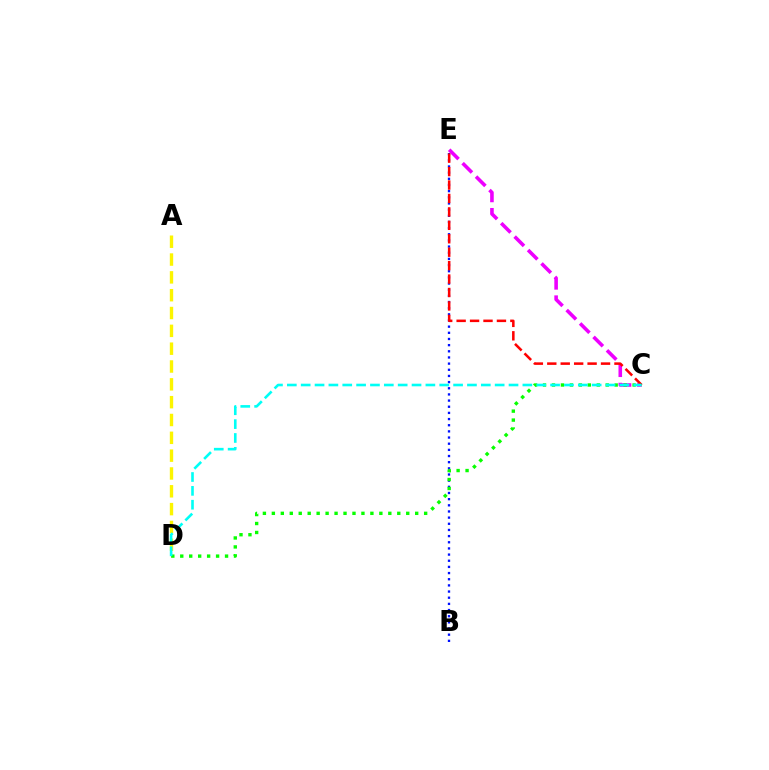{('B', 'E'): [{'color': '#0010ff', 'line_style': 'dotted', 'thickness': 1.67}], ('C', 'E'): [{'color': '#ee00ff', 'line_style': 'dashed', 'thickness': 2.58}, {'color': '#ff0000', 'line_style': 'dashed', 'thickness': 1.82}], ('A', 'D'): [{'color': '#fcf500', 'line_style': 'dashed', 'thickness': 2.42}], ('C', 'D'): [{'color': '#08ff00', 'line_style': 'dotted', 'thickness': 2.43}, {'color': '#00fff6', 'line_style': 'dashed', 'thickness': 1.88}]}